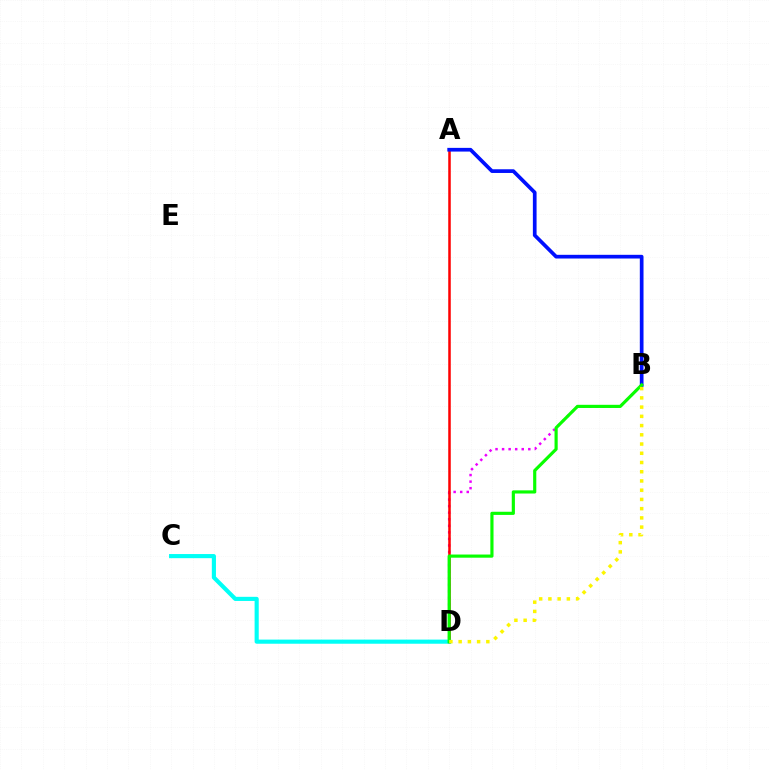{('B', 'D'): [{'color': '#ee00ff', 'line_style': 'dotted', 'thickness': 1.78}, {'color': '#08ff00', 'line_style': 'solid', 'thickness': 2.28}, {'color': '#fcf500', 'line_style': 'dotted', 'thickness': 2.51}], ('A', 'D'): [{'color': '#ff0000', 'line_style': 'solid', 'thickness': 1.82}], ('A', 'B'): [{'color': '#0010ff', 'line_style': 'solid', 'thickness': 2.66}], ('C', 'D'): [{'color': '#00fff6', 'line_style': 'solid', 'thickness': 2.97}]}